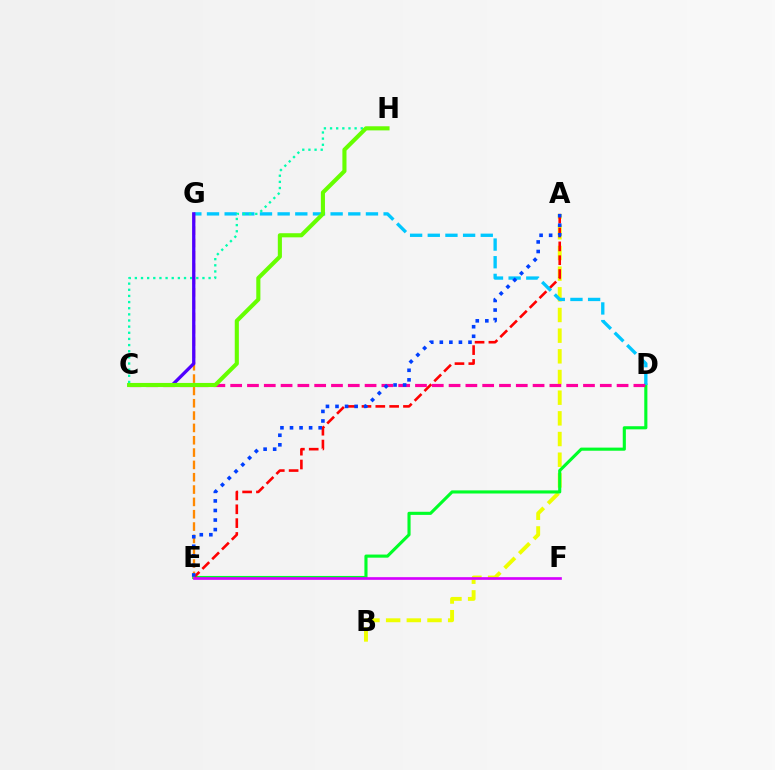{('A', 'B'): [{'color': '#eeff00', 'line_style': 'dashed', 'thickness': 2.81}], ('D', 'E'): [{'color': '#00ff27', 'line_style': 'solid', 'thickness': 2.24}], ('A', 'E'): [{'color': '#ff0000', 'line_style': 'dashed', 'thickness': 1.88}, {'color': '#003fff', 'line_style': 'dotted', 'thickness': 2.6}], ('D', 'G'): [{'color': '#00c7ff', 'line_style': 'dashed', 'thickness': 2.4}], ('C', 'D'): [{'color': '#ff00a0', 'line_style': 'dashed', 'thickness': 2.28}], ('E', 'G'): [{'color': '#ff8800', 'line_style': 'dashed', 'thickness': 1.68}], ('C', 'H'): [{'color': '#00ffaf', 'line_style': 'dotted', 'thickness': 1.67}, {'color': '#66ff00', 'line_style': 'solid', 'thickness': 2.95}], ('C', 'G'): [{'color': '#4f00ff', 'line_style': 'solid', 'thickness': 2.37}], ('E', 'F'): [{'color': '#d600ff', 'line_style': 'solid', 'thickness': 1.92}]}